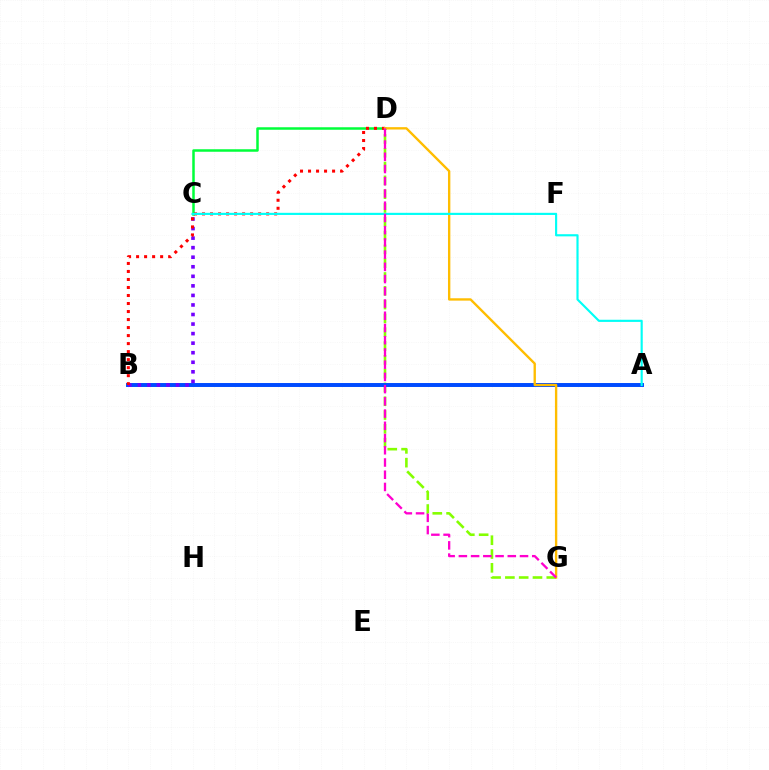{('C', 'D'): [{'color': '#00ff39', 'line_style': 'solid', 'thickness': 1.8}], ('D', 'G'): [{'color': '#84ff00', 'line_style': 'dashed', 'thickness': 1.88}, {'color': '#ffbd00', 'line_style': 'solid', 'thickness': 1.7}, {'color': '#ff00cf', 'line_style': 'dashed', 'thickness': 1.66}], ('A', 'B'): [{'color': '#004bff', 'line_style': 'solid', 'thickness': 2.84}], ('B', 'C'): [{'color': '#7200ff', 'line_style': 'dotted', 'thickness': 2.59}], ('B', 'D'): [{'color': '#ff0000', 'line_style': 'dotted', 'thickness': 2.18}], ('A', 'C'): [{'color': '#00fff6', 'line_style': 'solid', 'thickness': 1.55}]}